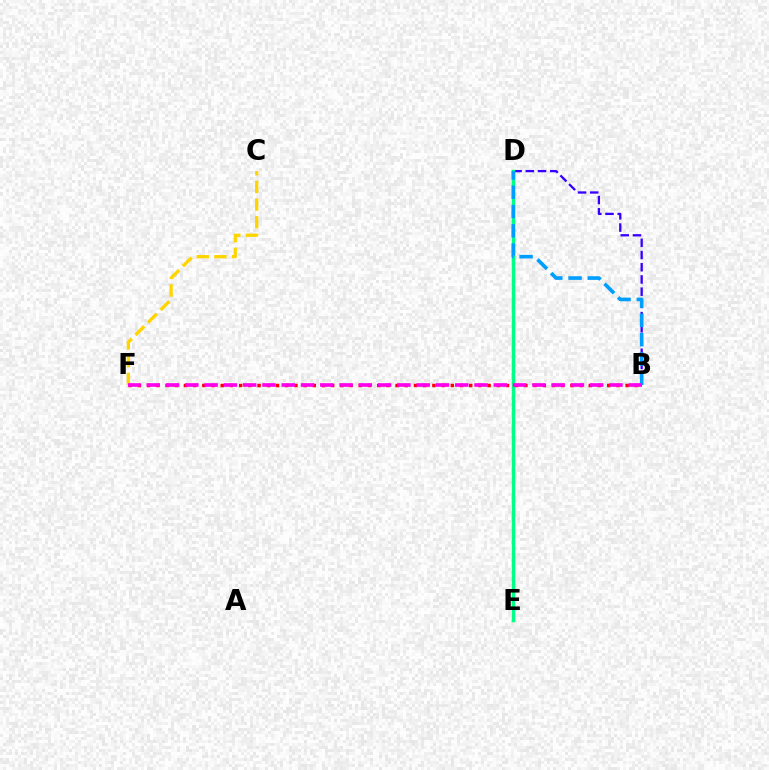{('B', 'D'): [{'color': '#3700ff', 'line_style': 'dashed', 'thickness': 1.66}, {'color': '#009eff', 'line_style': 'dashed', 'thickness': 2.62}], ('D', 'E'): [{'color': '#4fff00', 'line_style': 'solid', 'thickness': 2.42}, {'color': '#00ff86', 'line_style': 'solid', 'thickness': 2.28}], ('B', 'F'): [{'color': '#ff0000', 'line_style': 'dotted', 'thickness': 2.5}, {'color': '#ff00ed', 'line_style': 'dashed', 'thickness': 2.62}], ('C', 'F'): [{'color': '#ffd500', 'line_style': 'dashed', 'thickness': 2.4}]}